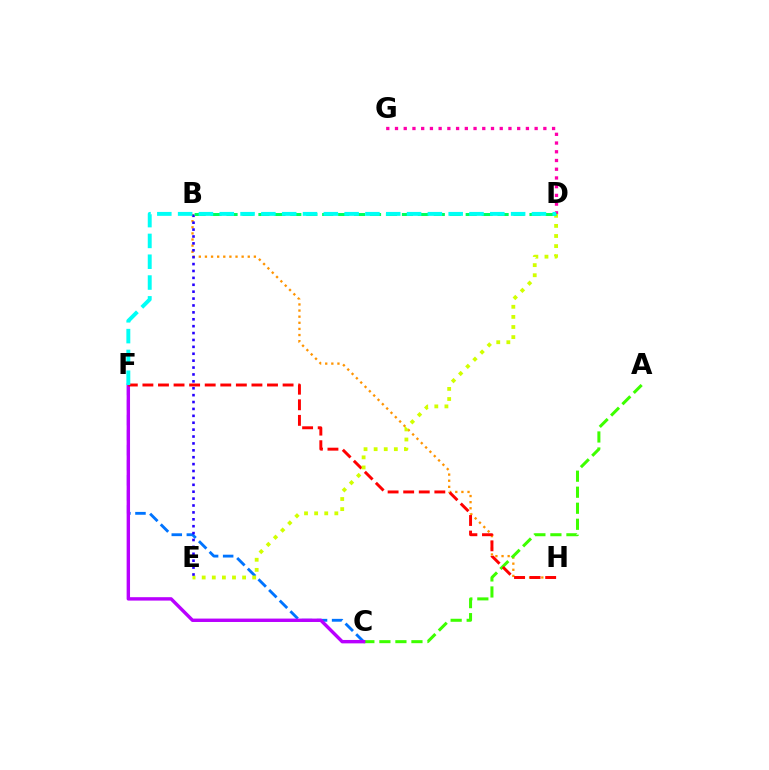{('B', 'H'): [{'color': '#ff9400', 'line_style': 'dotted', 'thickness': 1.66}], ('C', 'F'): [{'color': '#0074ff', 'line_style': 'dashed', 'thickness': 2.05}, {'color': '#b900ff', 'line_style': 'solid', 'thickness': 2.45}], ('A', 'C'): [{'color': '#3dff00', 'line_style': 'dashed', 'thickness': 2.18}], ('D', 'G'): [{'color': '#ff00ac', 'line_style': 'dotted', 'thickness': 2.37}], ('F', 'H'): [{'color': '#ff0000', 'line_style': 'dashed', 'thickness': 2.12}], ('D', 'E'): [{'color': '#d1ff00', 'line_style': 'dotted', 'thickness': 2.75}], ('B', 'E'): [{'color': '#2500ff', 'line_style': 'dotted', 'thickness': 1.87}], ('B', 'D'): [{'color': '#00ff5c', 'line_style': 'dashed', 'thickness': 2.17}], ('D', 'F'): [{'color': '#00fff6', 'line_style': 'dashed', 'thickness': 2.83}]}